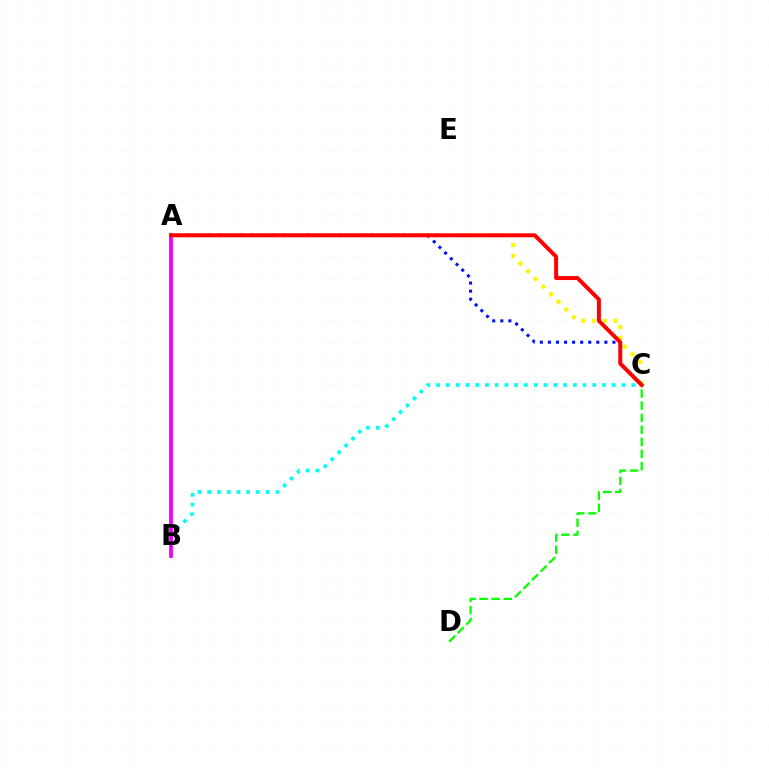{('C', 'D'): [{'color': '#08ff00', 'line_style': 'dashed', 'thickness': 1.64}], ('A', 'C'): [{'color': '#fcf500', 'line_style': 'dotted', 'thickness': 2.94}, {'color': '#0010ff', 'line_style': 'dotted', 'thickness': 2.19}, {'color': '#ff0000', 'line_style': 'solid', 'thickness': 2.86}], ('B', 'C'): [{'color': '#00fff6', 'line_style': 'dotted', 'thickness': 2.65}], ('A', 'B'): [{'color': '#ee00ff', 'line_style': 'solid', 'thickness': 2.71}]}